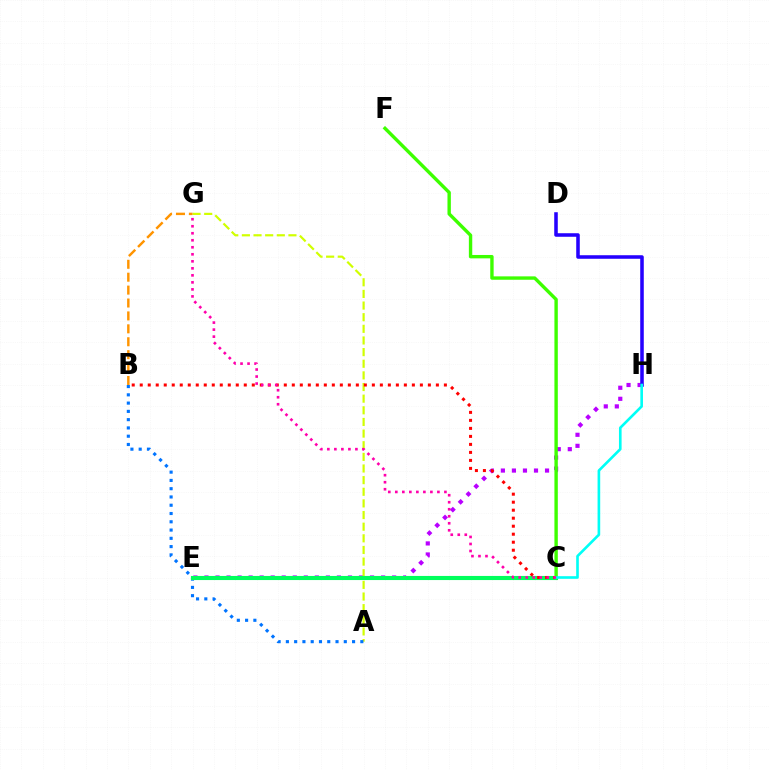{('E', 'H'): [{'color': '#b900ff', 'line_style': 'dotted', 'thickness': 3.0}], ('A', 'G'): [{'color': '#d1ff00', 'line_style': 'dashed', 'thickness': 1.58}], ('A', 'B'): [{'color': '#0074ff', 'line_style': 'dotted', 'thickness': 2.25}], ('C', 'E'): [{'color': '#00ff5c', 'line_style': 'solid', 'thickness': 2.96}], ('B', 'C'): [{'color': '#ff0000', 'line_style': 'dotted', 'thickness': 2.17}], ('D', 'H'): [{'color': '#2500ff', 'line_style': 'solid', 'thickness': 2.56}], ('C', 'F'): [{'color': '#3dff00', 'line_style': 'solid', 'thickness': 2.44}], ('B', 'G'): [{'color': '#ff9400', 'line_style': 'dashed', 'thickness': 1.75}], ('C', 'H'): [{'color': '#00fff6', 'line_style': 'solid', 'thickness': 1.9}], ('C', 'G'): [{'color': '#ff00ac', 'line_style': 'dotted', 'thickness': 1.91}]}